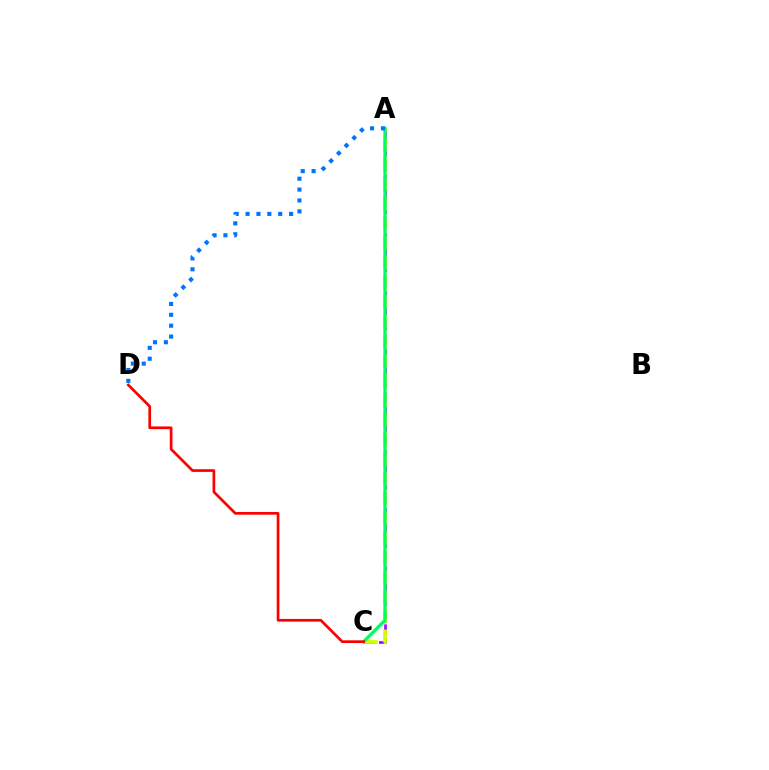{('A', 'C'): [{'color': '#b900ff', 'line_style': 'dashed', 'thickness': 1.97}, {'color': '#d1ff00', 'line_style': 'dashed', 'thickness': 2.67}, {'color': '#00ff5c', 'line_style': 'solid', 'thickness': 2.36}], ('A', 'D'): [{'color': '#0074ff', 'line_style': 'dotted', 'thickness': 2.96}], ('C', 'D'): [{'color': '#ff0000', 'line_style': 'solid', 'thickness': 1.95}]}